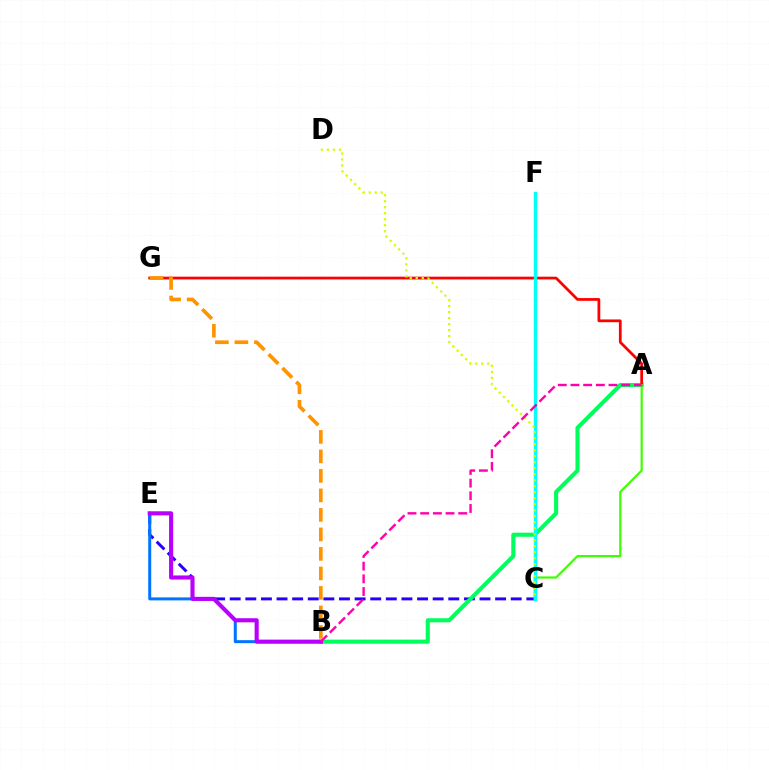{('C', 'E'): [{'color': '#2500ff', 'line_style': 'dashed', 'thickness': 2.12}], ('B', 'E'): [{'color': '#0074ff', 'line_style': 'solid', 'thickness': 2.16}, {'color': '#b900ff', 'line_style': 'solid', 'thickness': 2.95}], ('A', 'B'): [{'color': '#00ff5c', 'line_style': 'solid', 'thickness': 2.95}, {'color': '#ff00ac', 'line_style': 'dashed', 'thickness': 1.72}], ('A', 'G'): [{'color': '#ff0000', 'line_style': 'solid', 'thickness': 1.99}], ('A', 'C'): [{'color': '#3dff00', 'line_style': 'solid', 'thickness': 1.57}], ('B', 'G'): [{'color': '#ff9400', 'line_style': 'dashed', 'thickness': 2.65}], ('C', 'F'): [{'color': '#00fff6', 'line_style': 'solid', 'thickness': 2.42}], ('C', 'D'): [{'color': '#d1ff00', 'line_style': 'dotted', 'thickness': 1.63}]}